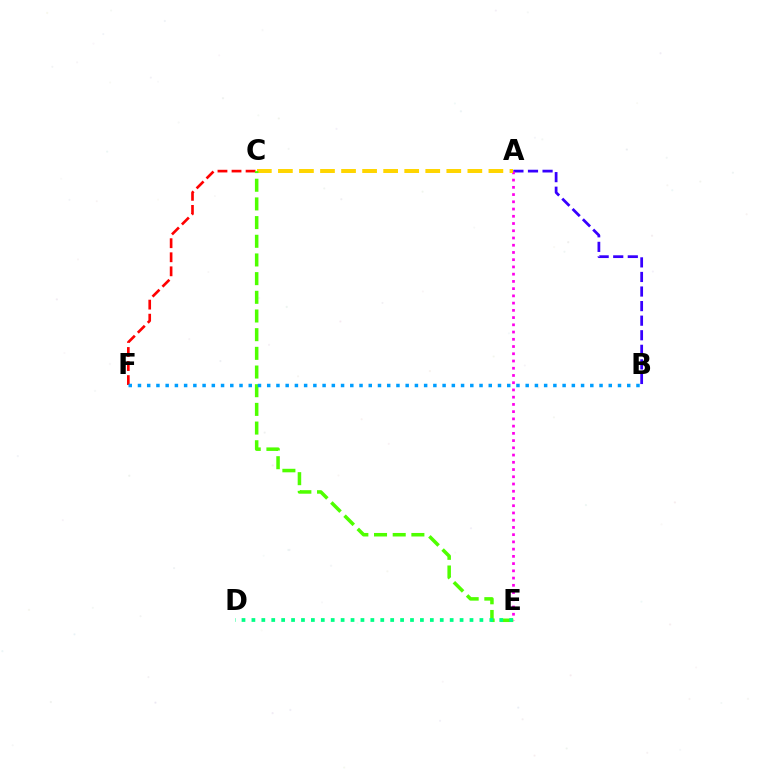{('A', 'B'): [{'color': '#3700ff', 'line_style': 'dashed', 'thickness': 1.98}], ('C', 'F'): [{'color': '#ff0000', 'line_style': 'dashed', 'thickness': 1.91}], ('A', 'E'): [{'color': '#ff00ed', 'line_style': 'dotted', 'thickness': 1.97}], ('A', 'C'): [{'color': '#ffd500', 'line_style': 'dashed', 'thickness': 2.86}], ('C', 'E'): [{'color': '#4fff00', 'line_style': 'dashed', 'thickness': 2.54}], ('D', 'E'): [{'color': '#00ff86', 'line_style': 'dotted', 'thickness': 2.69}], ('B', 'F'): [{'color': '#009eff', 'line_style': 'dotted', 'thickness': 2.51}]}